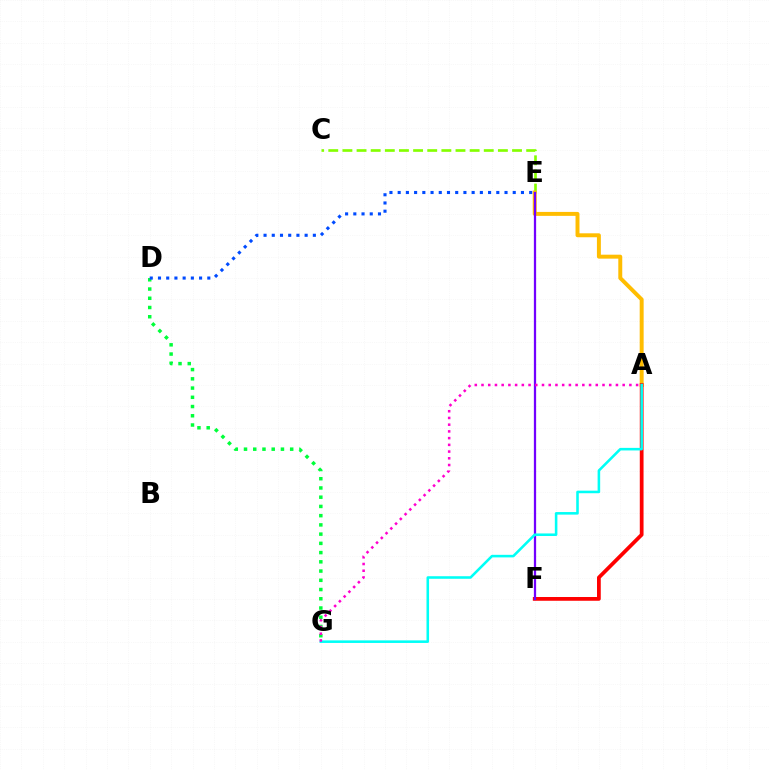{('C', 'E'): [{'color': '#84ff00', 'line_style': 'dashed', 'thickness': 1.92}], ('D', 'G'): [{'color': '#00ff39', 'line_style': 'dotted', 'thickness': 2.51}], ('A', 'E'): [{'color': '#ffbd00', 'line_style': 'solid', 'thickness': 2.84}], ('A', 'F'): [{'color': '#ff0000', 'line_style': 'solid', 'thickness': 2.7}], ('E', 'F'): [{'color': '#7200ff', 'line_style': 'solid', 'thickness': 1.62}], ('A', 'G'): [{'color': '#00fff6', 'line_style': 'solid', 'thickness': 1.85}, {'color': '#ff00cf', 'line_style': 'dotted', 'thickness': 1.83}], ('D', 'E'): [{'color': '#004bff', 'line_style': 'dotted', 'thickness': 2.23}]}